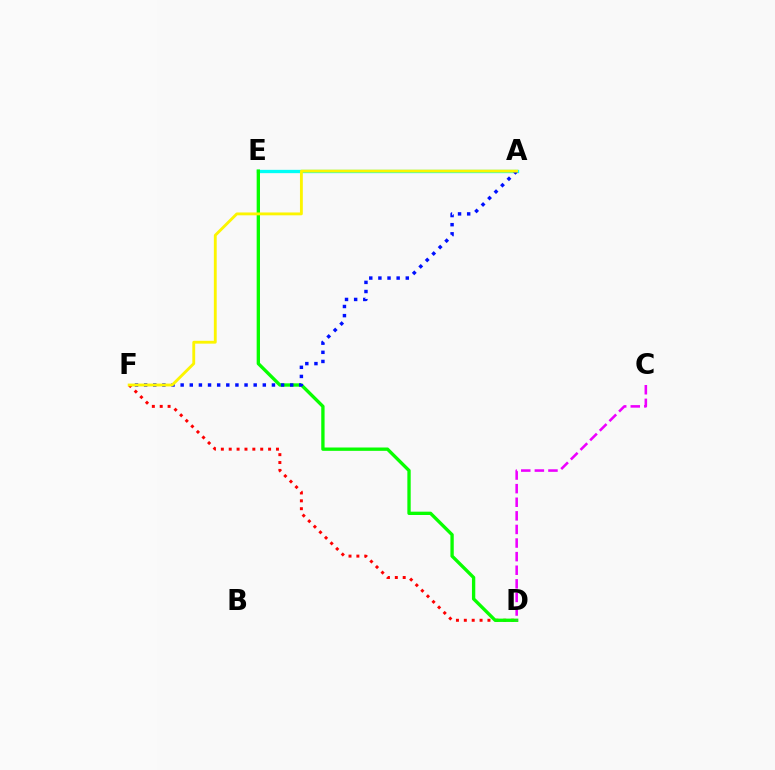{('A', 'E'): [{'color': '#00fff6', 'line_style': 'solid', 'thickness': 2.38}], ('D', 'F'): [{'color': '#ff0000', 'line_style': 'dotted', 'thickness': 2.14}], ('D', 'E'): [{'color': '#08ff00', 'line_style': 'solid', 'thickness': 2.4}], ('C', 'D'): [{'color': '#ee00ff', 'line_style': 'dashed', 'thickness': 1.85}], ('A', 'F'): [{'color': '#0010ff', 'line_style': 'dotted', 'thickness': 2.48}, {'color': '#fcf500', 'line_style': 'solid', 'thickness': 2.05}]}